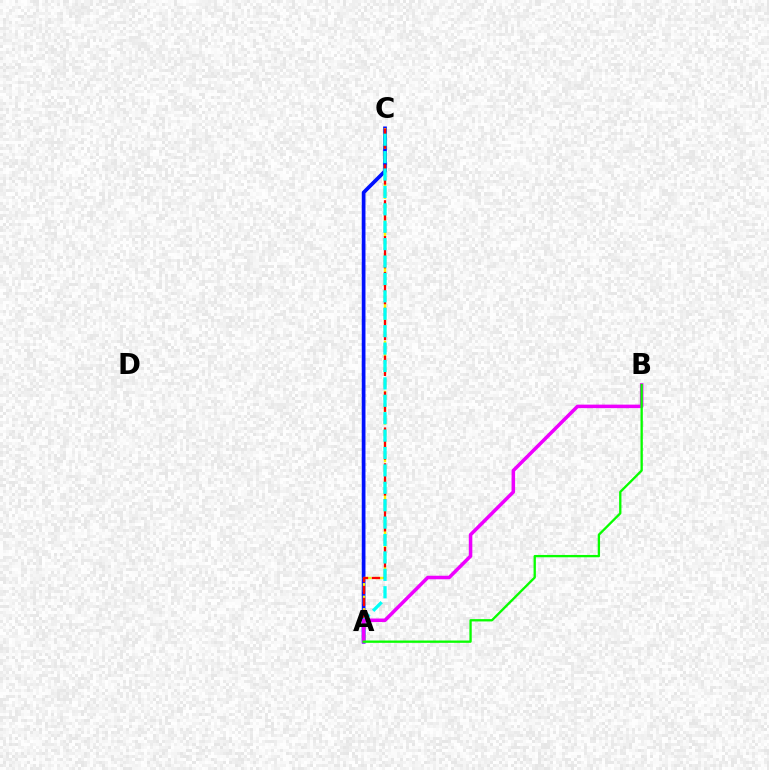{('A', 'C'): [{'color': '#0010ff', 'line_style': 'solid', 'thickness': 2.67}, {'color': '#fcf500', 'line_style': 'dashed', 'thickness': 1.7}, {'color': '#ff0000', 'line_style': 'dashed', 'thickness': 1.62}, {'color': '#00fff6', 'line_style': 'dashed', 'thickness': 2.36}], ('A', 'B'): [{'color': '#ee00ff', 'line_style': 'solid', 'thickness': 2.54}, {'color': '#08ff00', 'line_style': 'solid', 'thickness': 1.67}]}